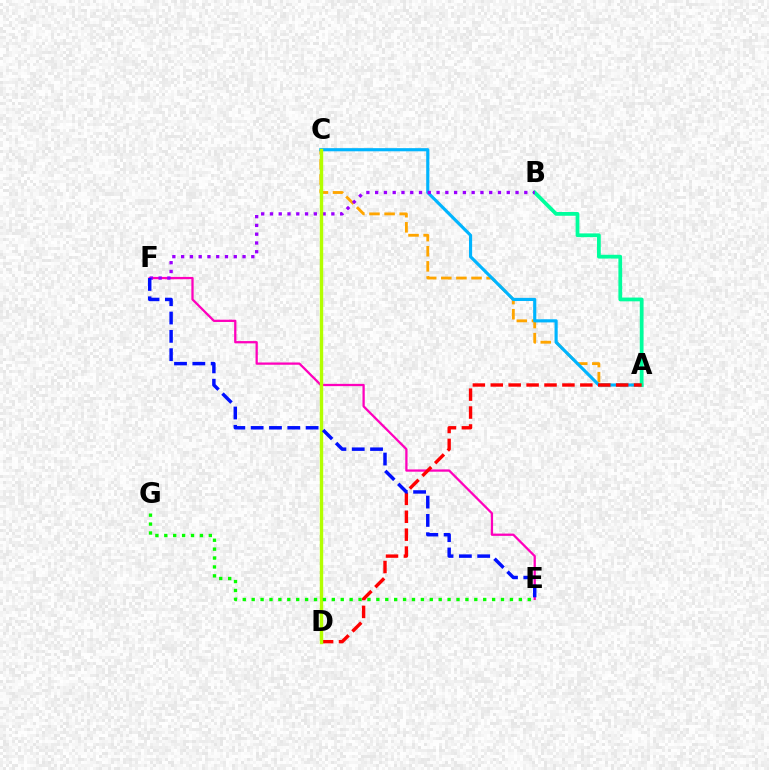{('A', 'C'): [{'color': '#ffa500', 'line_style': 'dashed', 'thickness': 2.05}, {'color': '#00b5ff', 'line_style': 'solid', 'thickness': 2.26}], ('E', 'F'): [{'color': '#ff00bd', 'line_style': 'solid', 'thickness': 1.64}, {'color': '#0010ff', 'line_style': 'dashed', 'thickness': 2.49}], ('A', 'B'): [{'color': '#00ff9d', 'line_style': 'solid', 'thickness': 2.71}], ('B', 'F'): [{'color': '#9b00ff', 'line_style': 'dotted', 'thickness': 2.38}], ('A', 'D'): [{'color': '#ff0000', 'line_style': 'dashed', 'thickness': 2.43}], ('C', 'D'): [{'color': '#b3ff00', 'line_style': 'solid', 'thickness': 2.44}], ('E', 'G'): [{'color': '#08ff00', 'line_style': 'dotted', 'thickness': 2.42}]}